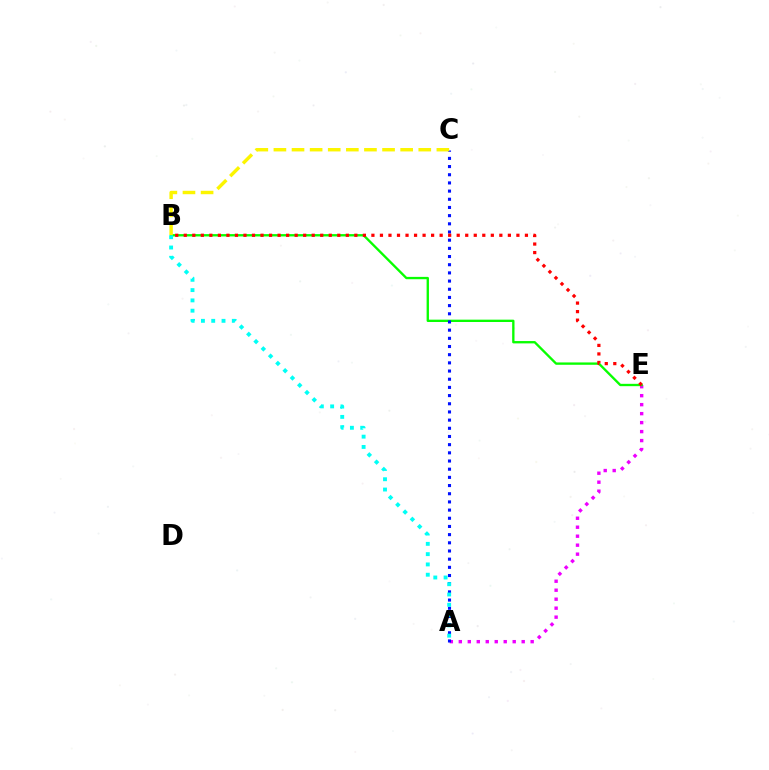{('A', 'E'): [{'color': '#ee00ff', 'line_style': 'dotted', 'thickness': 2.44}], ('B', 'E'): [{'color': '#08ff00', 'line_style': 'solid', 'thickness': 1.69}, {'color': '#ff0000', 'line_style': 'dotted', 'thickness': 2.32}], ('A', 'C'): [{'color': '#0010ff', 'line_style': 'dotted', 'thickness': 2.22}], ('B', 'C'): [{'color': '#fcf500', 'line_style': 'dashed', 'thickness': 2.46}], ('A', 'B'): [{'color': '#00fff6', 'line_style': 'dotted', 'thickness': 2.8}]}